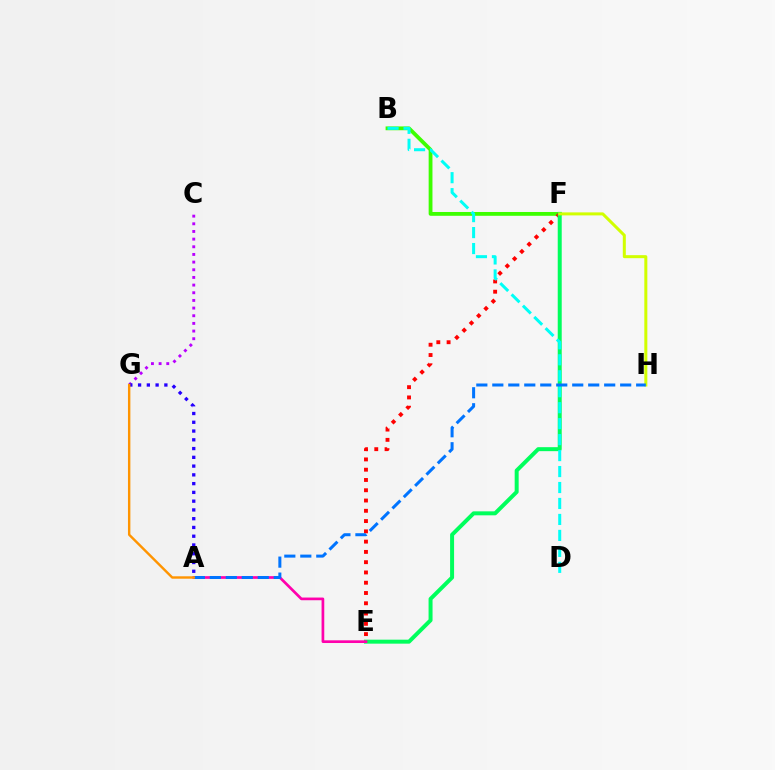{('C', 'G'): [{'color': '#b900ff', 'line_style': 'dotted', 'thickness': 2.08}], ('B', 'F'): [{'color': '#3dff00', 'line_style': 'solid', 'thickness': 2.74}], ('E', 'F'): [{'color': '#ff0000', 'line_style': 'dotted', 'thickness': 2.79}, {'color': '#00ff5c', 'line_style': 'solid', 'thickness': 2.87}], ('B', 'D'): [{'color': '#00fff6', 'line_style': 'dashed', 'thickness': 2.17}], ('A', 'G'): [{'color': '#2500ff', 'line_style': 'dotted', 'thickness': 2.38}, {'color': '#ff9400', 'line_style': 'solid', 'thickness': 1.73}], ('F', 'H'): [{'color': '#d1ff00', 'line_style': 'solid', 'thickness': 2.17}], ('A', 'E'): [{'color': '#ff00ac', 'line_style': 'solid', 'thickness': 1.94}], ('A', 'H'): [{'color': '#0074ff', 'line_style': 'dashed', 'thickness': 2.17}]}